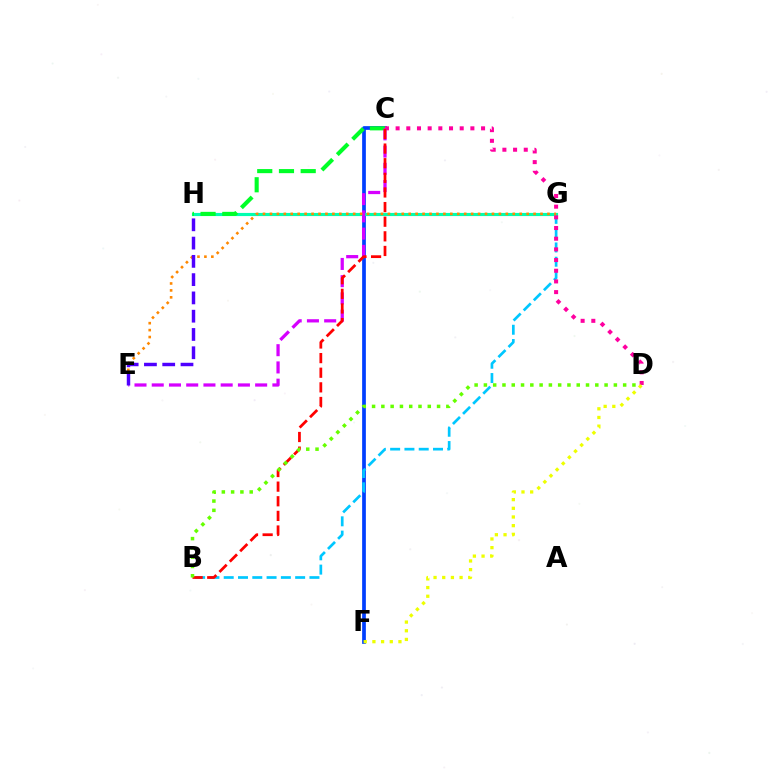{('C', 'F'): [{'color': '#003fff', 'line_style': 'solid', 'thickness': 2.68}], ('B', 'G'): [{'color': '#00c7ff', 'line_style': 'dashed', 'thickness': 1.94}], ('G', 'H'): [{'color': '#00ffaf', 'line_style': 'solid', 'thickness': 2.27}], ('C', 'H'): [{'color': '#00ff27', 'line_style': 'dashed', 'thickness': 2.95}], ('C', 'D'): [{'color': '#ff00a0', 'line_style': 'dotted', 'thickness': 2.9}], ('C', 'E'): [{'color': '#d600ff', 'line_style': 'dashed', 'thickness': 2.34}], ('E', 'G'): [{'color': '#ff8800', 'line_style': 'dotted', 'thickness': 1.89}], ('B', 'C'): [{'color': '#ff0000', 'line_style': 'dashed', 'thickness': 1.99}], ('B', 'D'): [{'color': '#66ff00', 'line_style': 'dotted', 'thickness': 2.52}], ('D', 'F'): [{'color': '#eeff00', 'line_style': 'dotted', 'thickness': 2.36}], ('E', 'H'): [{'color': '#4f00ff', 'line_style': 'dashed', 'thickness': 2.48}]}